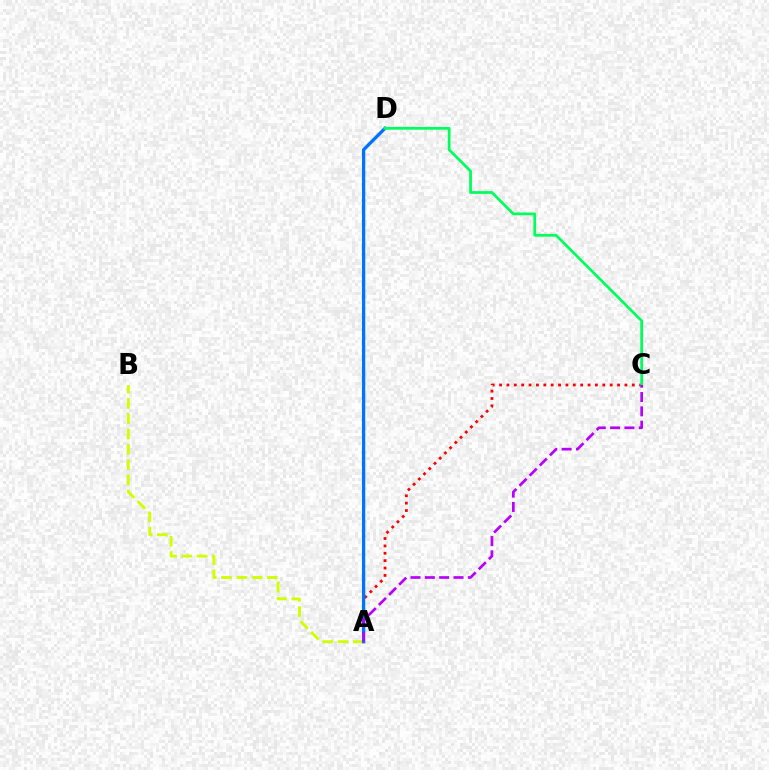{('A', 'B'): [{'color': '#d1ff00', 'line_style': 'dashed', 'thickness': 2.08}], ('A', 'C'): [{'color': '#ff0000', 'line_style': 'dotted', 'thickness': 2.0}, {'color': '#b900ff', 'line_style': 'dashed', 'thickness': 1.95}], ('A', 'D'): [{'color': '#0074ff', 'line_style': 'solid', 'thickness': 2.38}], ('C', 'D'): [{'color': '#00ff5c', 'line_style': 'solid', 'thickness': 1.99}]}